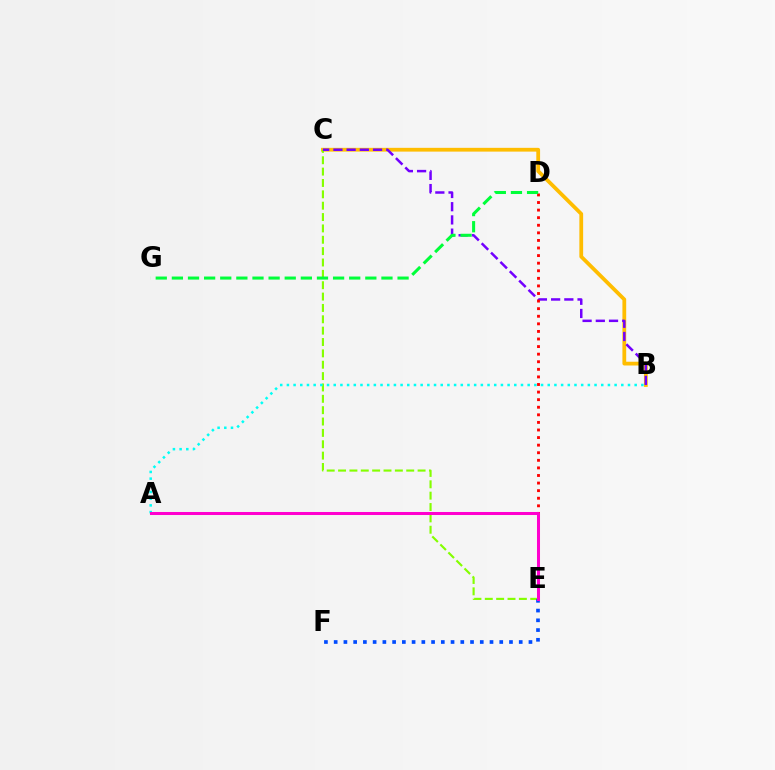{('B', 'C'): [{'color': '#ffbd00', 'line_style': 'solid', 'thickness': 2.71}, {'color': '#7200ff', 'line_style': 'dashed', 'thickness': 1.8}], ('C', 'E'): [{'color': '#84ff00', 'line_style': 'dashed', 'thickness': 1.54}], ('A', 'B'): [{'color': '#00fff6', 'line_style': 'dotted', 'thickness': 1.82}], ('D', 'E'): [{'color': '#ff0000', 'line_style': 'dotted', 'thickness': 2.06}], ('E', 'F'): [{'color': '#004bff', 'line_style': 'dotted', 'thickness': 2.65}], ('A', 'E'): [{'color': '#ff00cf', 'line_style': 'solid', 'thickness': 2.18}], ('D', 'G'): [{'color': '#00ff39', 'line_style': 'dashed', 'thickness': 2.19}]}